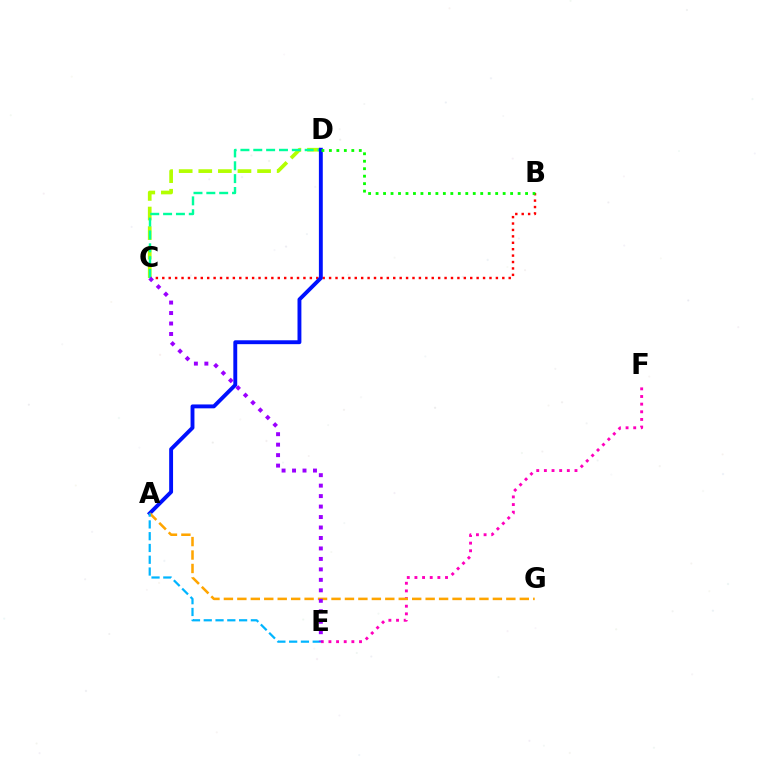{('C', 'D'): [{'color': '#b3ff00', 'line_style': 'dashed', 'thickness': 2.66}, {'color': '#00ff9d', 'line_style': 'dashed', 'thickness': 1.75}], ('B', 'C'): [{'color': '#ff0000', 'line_style': 'dotted', 'thickness': 1.74}], ('A', 'D'): [{'color': '#0010ff', 'line_style': 'solid', 'thickness': 2.8}], ('E', 'F'): [{'color': '#ff00bd', 'line_style': 'dotted', 'thickness': 2.08}], ('B', 'D'): [{'color': '#08ff00', 'line_style': 'dotted', 'thickness': 2.03}], ('A', 'G'): [{'color': '#ffa500', 'line_style': 'dashed', 'thickness': 1.83}], ('A', 'E'): [{'color': '#00b5ff', 'line_style': 'dashed', 'thickness': 1.6}], ('C', 'E'): [{'color': '#9b00ff', 'line_style': 'dotted', 'thickness': 2.84}]}